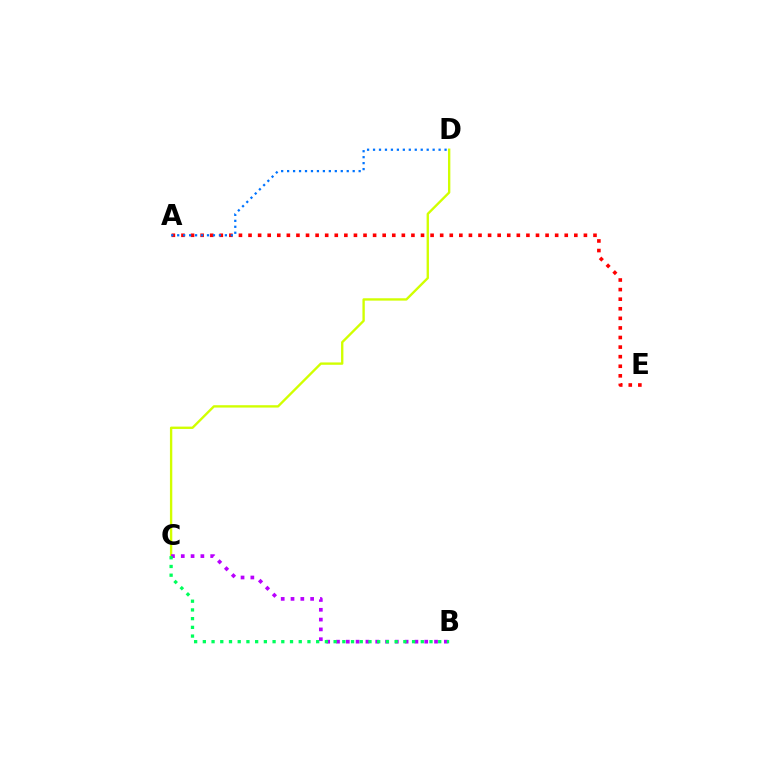{('C', 'D'): [{'color': '#d1ff00', 'line_style': 'solid', 'thickness': 1.69}], ('B', 'C'): [{'color': '#b900ff', 'line_style': 'dotted', 'thickness': 2.66}, {'color': '#00ff5c', 'line_style': 'dotted', 'thickness': 2.37}], ('A', 'E'): [{'color': '#ff0000', 'line_style': 'dotted', 'thickness': 2.6}], ('A', 'D'): [{'color': '#0074ff', 'line_style': 'dotted', 'thickness': 1.62}]}